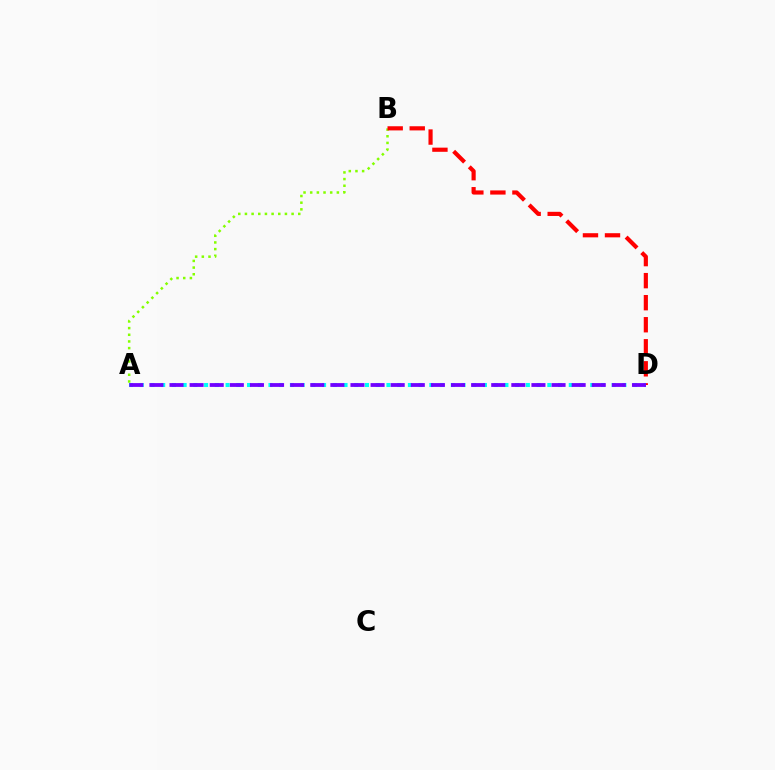{('A', 'B'): [{'color': '#84ff00', 'line_style': 'dotted', 'thickness': 1.81}], ('B', 'D'): [{'color': '#ff0000', 'line_style': 'dashed', 'thickness': 2.99}], ('A', 'D'): [{'color': '#00fff6', 'line_style': 'dotted', 'thickness': 2.91}, {'color': '#7200ff', 'line_style': 'dashed', 'thickness': 2.73}]}